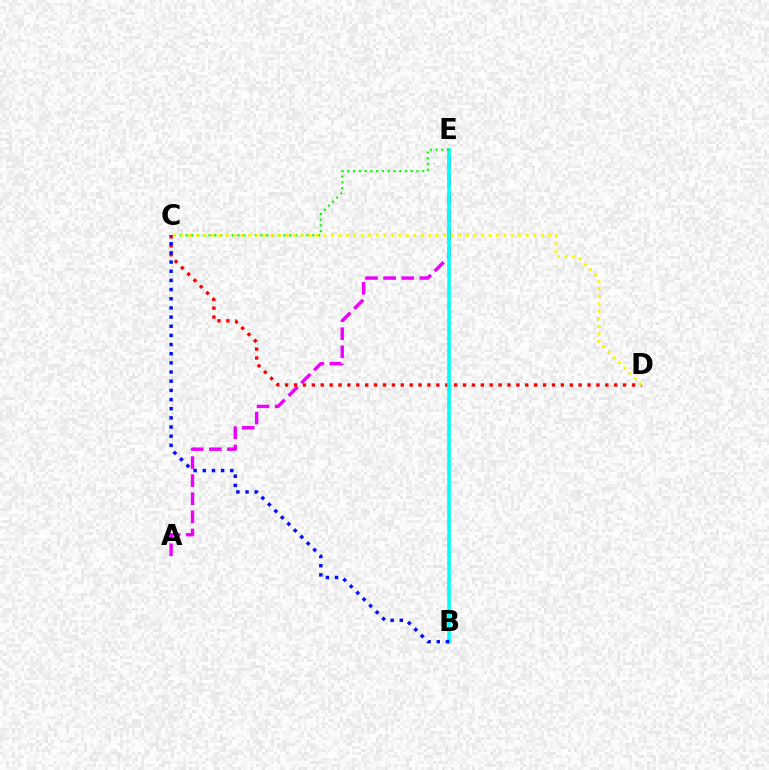{('A', 'E'): [{'color': '#ee00ff', 'line_style': 'dashed', 'thickness': 2.46}], ('C', 'D'): [{'color': '#ff0000', 'line_style': 'dotted', 'thickness': 2.42}, {'color': '#fcf500', 'line_style': 'dotted', 'thickness': 2.04}], ('B', 'E'): [{'color': '#00fff6', 'line_style': 'solid', 'thickness': 2.6}], ('C', 'E'): [{'color': '#08ff00', 'line_style': 'dotted', 'thickness': 1.57}], ('B', 'C'): [{'color': '#0010ff', 'line_style': 'dotted', 'thickness': 2.49}]}